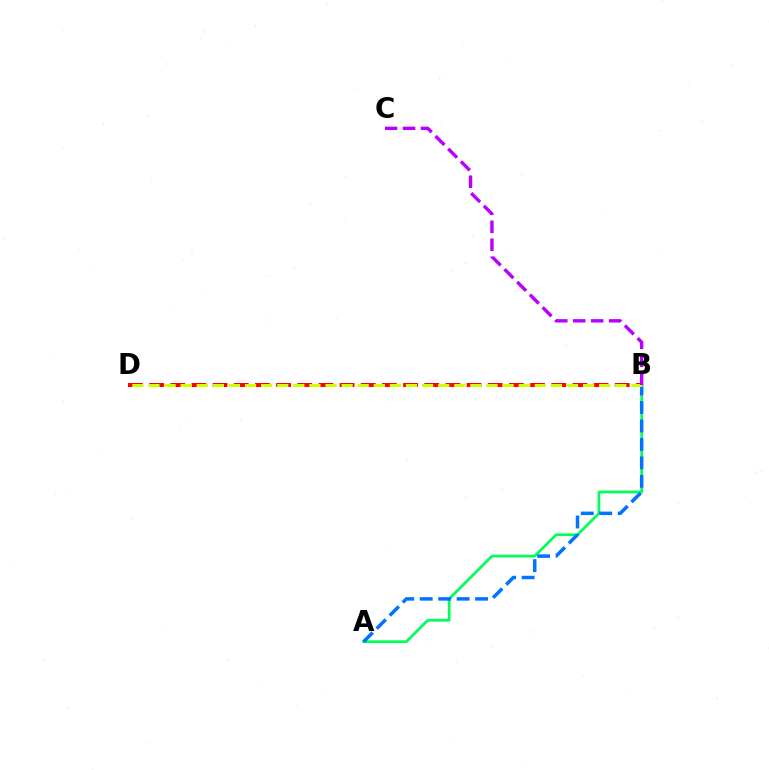{('A', 'B'): [{'color': '#00ff5c', 'line_style': 'solid', 'thickness': 1.97}, {'color': '#0074ff', 'line_style': 'dashed', 'thickness': 2.51}], ('B', 'D'): [{'color': '#ff0000', 'line_style': 'dashed', 'thickness': 2.88}, {'color': '#d1ff00', 'line_style': 'dashed', 'thickness': 2.19}], ('B', 'C'): [{'color': '#b900ff', 'line_style': 'dashed', 'thickness': 2.44}]}